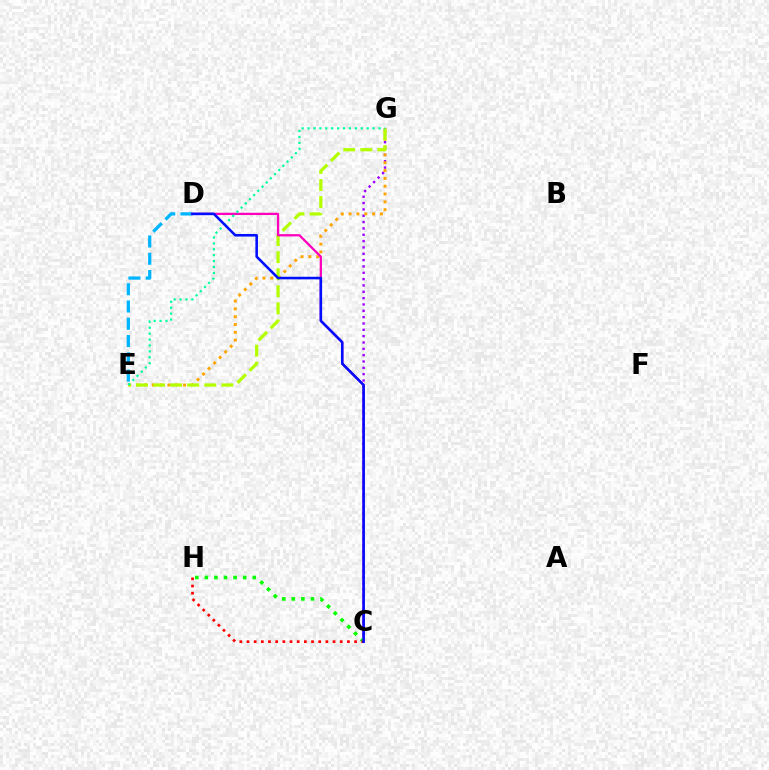{('D', 'E'): [{'color': '#00b5ff', 'line_style': 'dashed', 'thickness': 2.35}], ('C', 'G'): [{'color': '#9b00ff', 'line_style': 'dotted', 'thickness': 1.72}], ('E', 'G'): [{'color': '#ffa500', 'line_style': 'dotted', 'thickness': 2.13}, {'color': '#b3ff00', 'line_style': 'dashed', 'thickness': 2.32}, {'color': '#00ff9d', 'line_style': 'dotted', 'thickness': 1.61}], ('C', 'D'): [{'color': '#ff00bd', 'line_style': 'solid', 'thickness': 1.64}, {'color': '#0010ff', 'line_style': 'solid', 'thickness': 1.85}], ('C', 'H'): [{'color': '#08ff00', 'line_style': 'dotted', 'thickness': 2.6}, {'color': '#ff0000', 'line_style': 'dotted', 'thickness': 1.95}]}